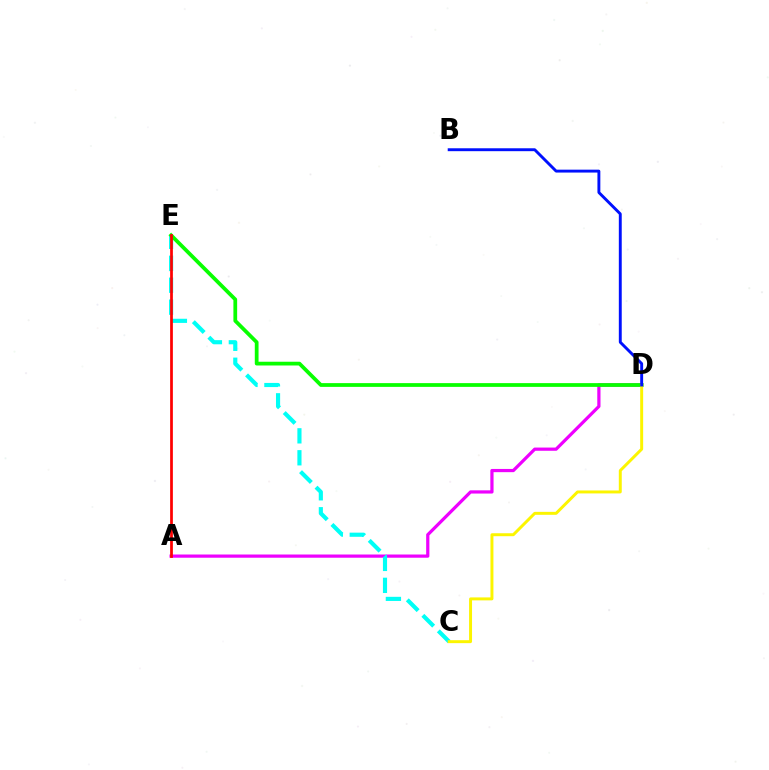{('A', 'D'): [{'color': '#ee00ff', 'line_style': 'solid', 'thickness': 2.32}], ('C', 'E'): [{'color': '#00fff6', 'line_style': 'dashed', 'thickness': 2.98}], ('D', 'E'): [{'color': '#08ff00', 'line_style': 'solid', 'thickness': 2.7}], ('A', 'E'): [{'color': '#ff0000', 'line_style': 'solid', 'thickness': 1.97}], ('C', 'D'): [{'color': '#fcf500', 'line_style': 'solid', 'thickness': 2.13}], ('B', 'D'): [{'color': '#0010ff', 'line_style': 'solid', 'thickness': 2.09}]}